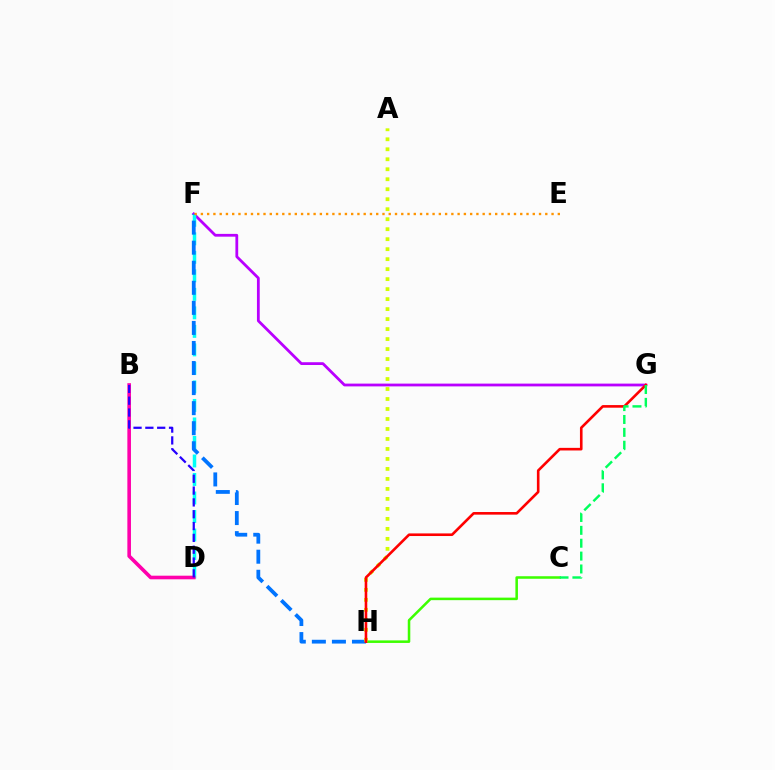{('F', 'G'): [{'color': '#b900ff', 'line_style': 'solid', 'thickness': 2.0}], ('C', 'H'): [{'color': '#3dff00', 'line_style': 'solid', 'thickness': 1.83}], ('D', 'F'): [{'color': '#00fff6', 'line_style': 'dashed', 'thickness': 2.51}], ('F', 'H'): [{'color': '#0074ff', 'line_style': 'dashed', 'thickness': 2.72}], ('A', 'H'): [{'color': '#d1ff00', 'line_style': 'dotted', 'thickness': 2.71}], ('B', 'D'): [{'color': '#ff00ac', 'line_style': 'solid', 'thickness': 2.6}, {'color': '#2500ff', 'line_style': 'dashed', 'thickness': 1.61}], ('G', 'H'): [{'color': '#ff0000', 'line_style': 'solid', 'thickness': 1.88}], ('C', 'G'): [{'color': '#00ff5c', 'line_style': 'dashed', 'thickness': 1.75}], ('E', 'F'): [{'color': '#ff9400', 'line_style': 'dotted', 'thickness': 1.7}]}